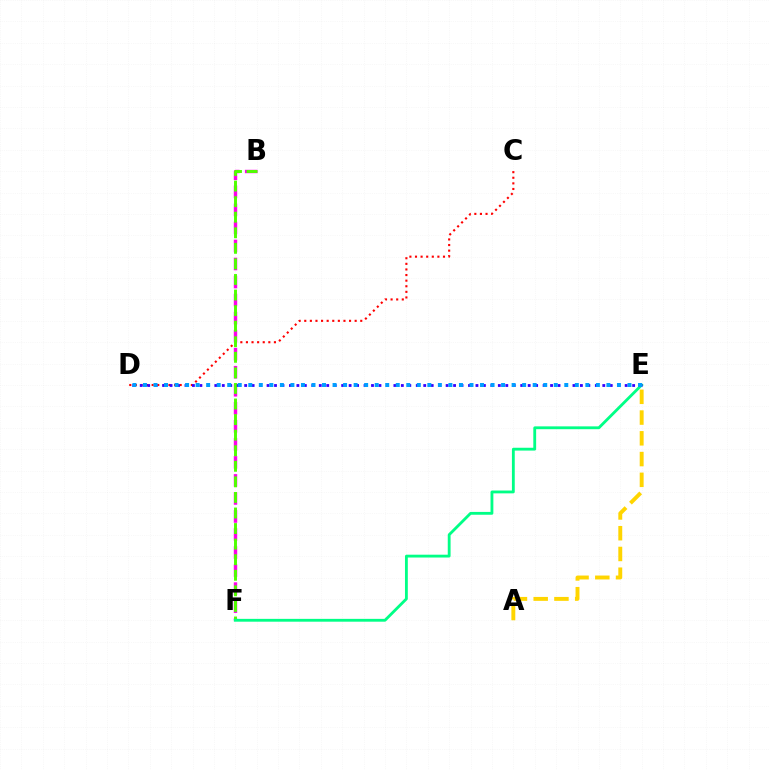{('C', 'D'): [{'color': '#ff0000', 'line_style': 'dotted', 'thickness': 1.52}], ('B', 'F'): [{'color': '#ff00ed', 'line_style': 'dashed', 'thickness': 2.45}, {'color': '#4fff00', 'line_style': 'dashed', 'thickness': 2.11}], ('A', 'E'): [{'color': '#ffd500', 'line_style': 'dashed', 'thickness': 2.82}], ('E', 'F'): [{'color': '#00ff86', 'line_style': 'solid', 'thickness': 2.04}], ('D', 'E'): [{'color': '#3700ff', 'line_style': 'dotted', 'thickness': 2.03}, {'color': '#009eff', 'line_style': 'dotted', 'thickness': 2.86}]}